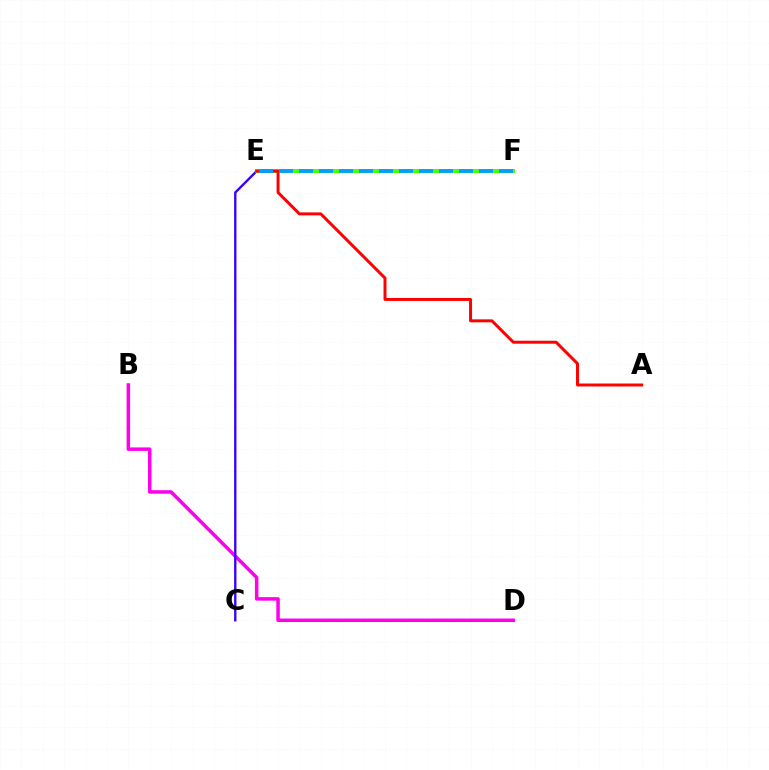{('E', 'F'): [{'color': '#00ff86', 'line_style': 'dashed', 'thickness': 2.59}, {'color': '#ffd500', 'line_style': 'dashed', 'thickness': 2.56}, {'color': '#4fff00', 'line_style': 'solid', 'thickness': 2.87}, {'color': '#009eff', 'line_style': 'dashed', 'thickness': 2.72}], ('B', 'D'): [{'color': '#ff00ed', 'line_style': 'solid', 'thickness': 2.52}], ('C', 'E'): [{'color': '#3700ff', 'line_style': 'solid', 'thickness': 1.69}], ('A', 'E'): [{'color': '#ff0000', 'line_style': 'solid', 'thickness': 2.14}]}